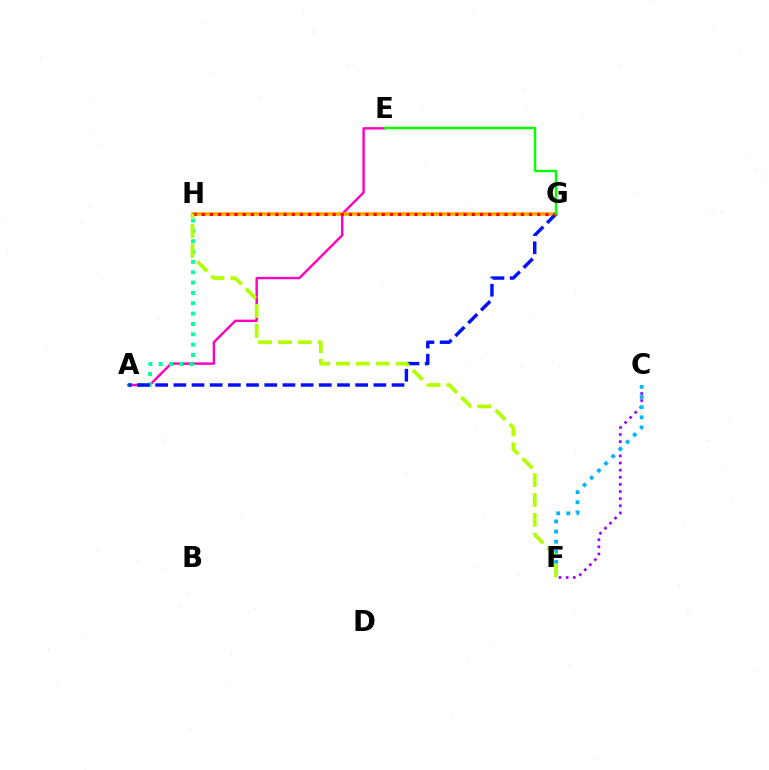{('A', 'E'): [{'color': '#ff00bd', 'line_style': 'solid', 'thickness': 1.74}], ('A', 'H'): [{'color': '#00ff9d', 'line_style': 'dotted', 'thickness': 2.81}], ('G', 'H'): [{'color': '#ffa500', 'line_style': 'solid', 'thickness': 2.58}, {'color': '#ff0000', 'line_style': 'dotted', 'thickness': 2.22}], ('A', 'G'): [{'color': '#0010ff', 'line_style': 'dashed', 'thickness': 2.47}], ('C', 'F'): [{'color': '#9b00ff', 'line_style': 'dotted', 'thickness': 1.94}, {'color': '#00b5ff', 'line_style': 'dotted', 'thickness': 2.75}], ('E', 'G'): [{'color': '#08ff00', 'line_style': 'solid', 'thickness': 1.74}], ('F', 'H'): [{'color': '#b3ff00', 'line_style': 'dashed', 'thickness': 2.7}]}